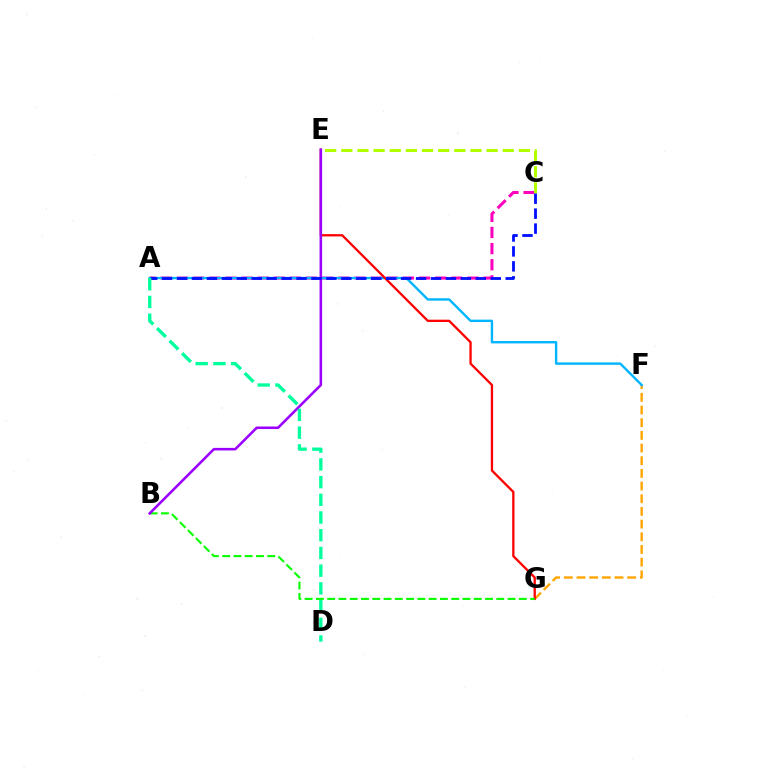{('A', 'C'): [{'color': '#ff00bd', 'line_style': 'dashed', 'thickness': 2.19}, {'color': '#0010ff', 'line_style': 'dashed', 'thickness': 2.03}], ('F', 'G'): [{'color': '#ffa500', 'line_style': 'dashed', 'thickness': 1.72}], ('A', 'F'): [{'color': '#00b5ff', 'line_style': 'solid', 'thickness': 1.71}], ('E', 'G'): [{'color': '#ff0000', 'line_style': 'solid', 'thickness': 1.66}], ('C', 'E'): [{'color': '#b3ff00', 'line_style': 'dashed', 'thickness': 2.19}], ('B', 'G'): [{'color': '#08ff00', 'line_style': 'dashed', 'thickness': 1.53}], ('B', 'E'): [{'color': '#9b00ff', 'line_style': 'solid', 'thickness': 1.85}], ('A', 'D'): [{'color': '#00ff9d', 'line_style': 'dashed', 'thickness': 2.41}]}